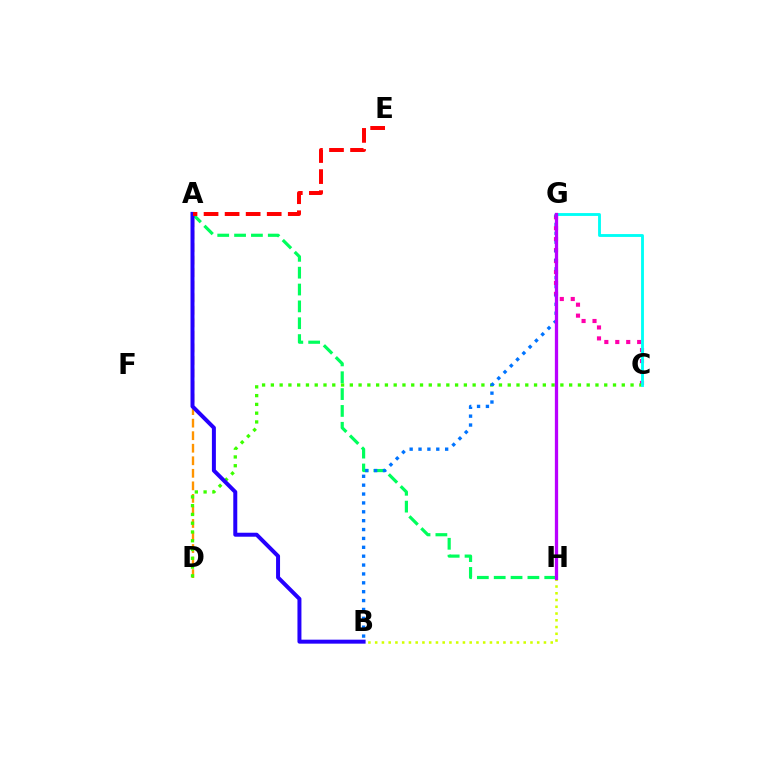{('C', 'G'): [{'color': '#ff00ac', 'line_style': 'dotted', 'thickness': 2.97}, {'color': '#00fff6', 'line_style': 'solid', 'thickness': 2.06}], ('A', 'D'): [{'color': '#ff9400', 'line_style': 'dashed', 'thickness': 1.7}], ('C', 'D'): [{'color': '#3dff00', 'line_style': 'dotted', 'thickness': 2.38}], ('A', 'H'): [{'color': '#00ff5c', 'line_style': 'dashed', 'thickness': 2.29}], ('A', 'B'): [{'color': '#2500ff', 'line_style': 'solid', 'thickness': 2.87}], ('B', 'G'): [{'color': '#0074ff', 'line_style': 'dotted', 'thickness': 2.41}], ('B', 'H'): [{'color': '#d1ff00', 'line_style': 'dotted', 'thickness': 1.83}], ('A', 'E'): [{'color': '#ff0000', 'line_style': 'dashed', 'thickness': 2.86}], ('G', 'H'): [{'color': '#b900ff', 'line_style': 'solid', 'thickness': 2.36}]}